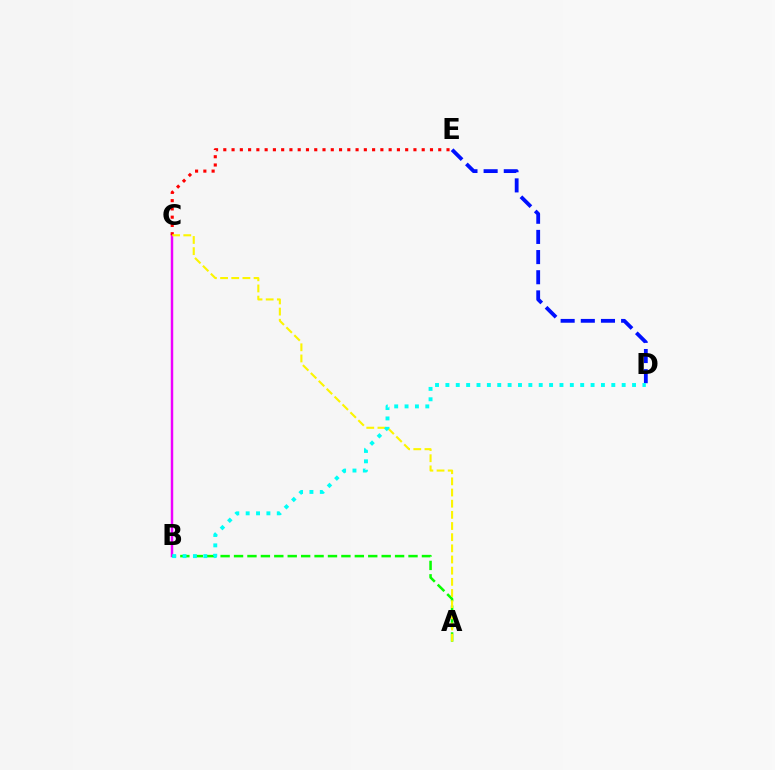{('B', 'C'): [{'color': '#ee00ff', 'line_style': 'solid', 'thickness': 1.78}], ('A', 'B'): [{'color': '#08ff00', 'line_style': 'dashed', 'thickness': 1.82}], ('C', 'E'): [{'color': '#ff0000', 'line_style': 'dotted', 'thickness': 2.25}], ('A', 'C'): [{'color': '#fcf500', 'line_style': 'dashed', 'thickness': 1.52}], ('D', 'E'): [{'color': '#0010ff', 'line_style': 'dashed', 'thickness': 2.74}], ('B', 'D'): [{'color': '#00fff6', 'line_style': 'dotted', 'thickness': 2.82}]}